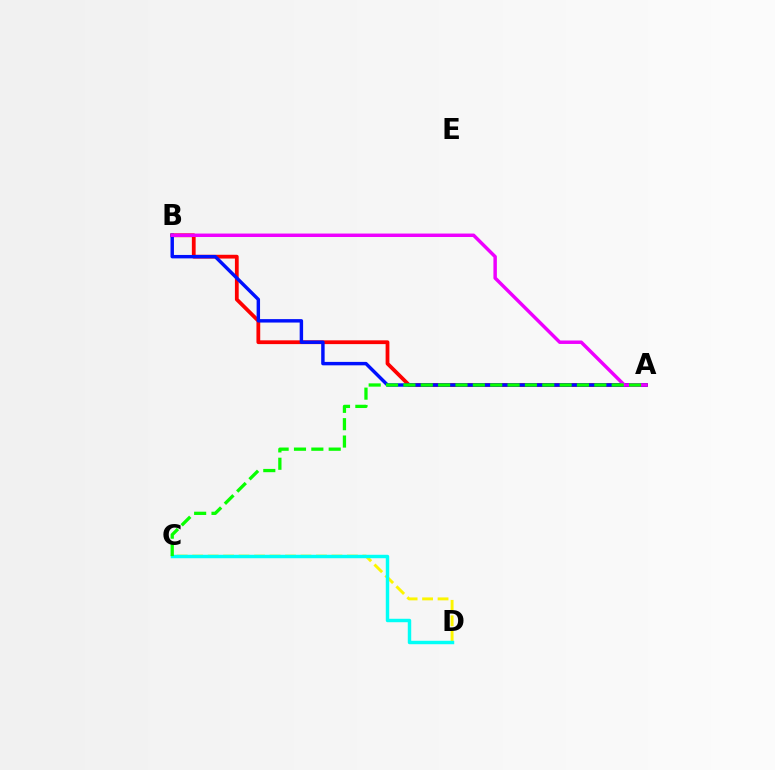{('A', 'B'): [{'color': '#ff0000', 'line_style': 'solid', 'thickness': 2.72}, {'color': '#0010ff', 'line_style': 'solid', 'thickness': 2.47}, {'color': '#ee00ff', 'line_style': 'solid', 'thickness': 2.49}], ('C', 'D'): [{'color': '#fcf500', 'line_style': 'dashed', 'thickness': 2.1}, {'color': '#00fff6', 'line_style': 'solid', 'thickness': 2.48}], ('A', 'C'): [{'color': '#08ff00', 'line_style': 'dashed', 'thickness': 2.36}]}